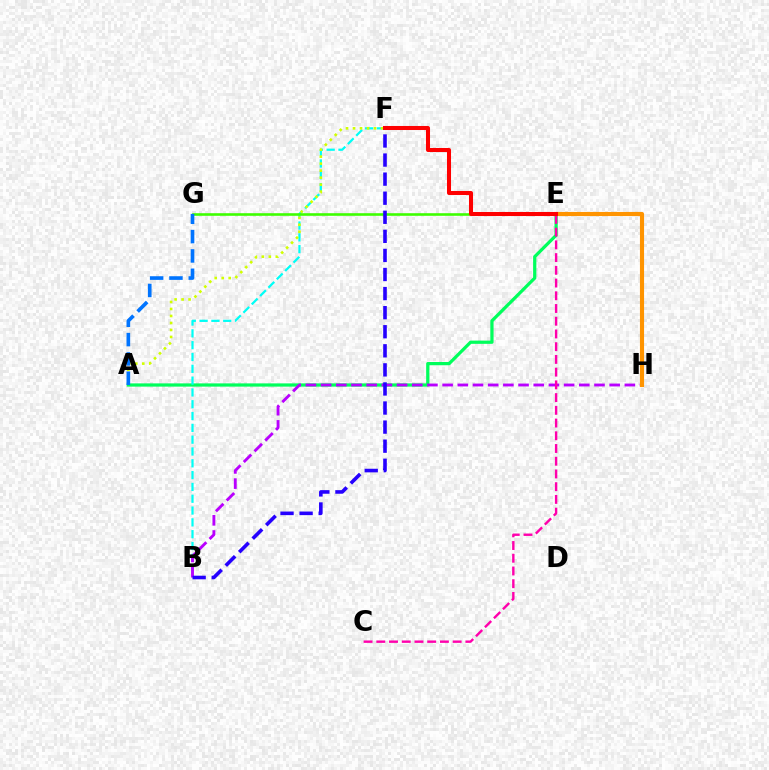{('A', 'E'): [{'color': '#00ff5c', 'line_style': 'solid', 'thickness': 2.33}], ('B', 'F'): [{'color': '#00fff6', 'line_style': 'dashed', 'thickness': 1.6}, {'color': '#2500ff', 'line_style': 'dashed', 'thickness': 2.59}], ('A', 'F'): [{'color': '#d1ff00', 'line_style': 'dotted', 'thickness': 1.9}], ('B', 'H'): [{'color': '#b900ff', 'line_style': 'dashed', 'thickness': 2.06}], ('E', 'G'): [{'color': '#3dff00', 'line_style': 'solid', 'thickness': 1.87}], ('C', 'E'): [{'color': '#ff00ac', 'line_style': 'dashed', 'thickness': 1.73}], ('E', 'H'): [{'color': '#ff9400', 'line_style': 'solid', 'thickness': 2.96}], ('A', 'G'): [{'color': '#0074ff', 'line_style': 'dashed', 'thickness': 2.63}], ('E', 'F'): [{'color': '#ff0000', 'line_style': 'solid', 'thickness': 2.91}]}